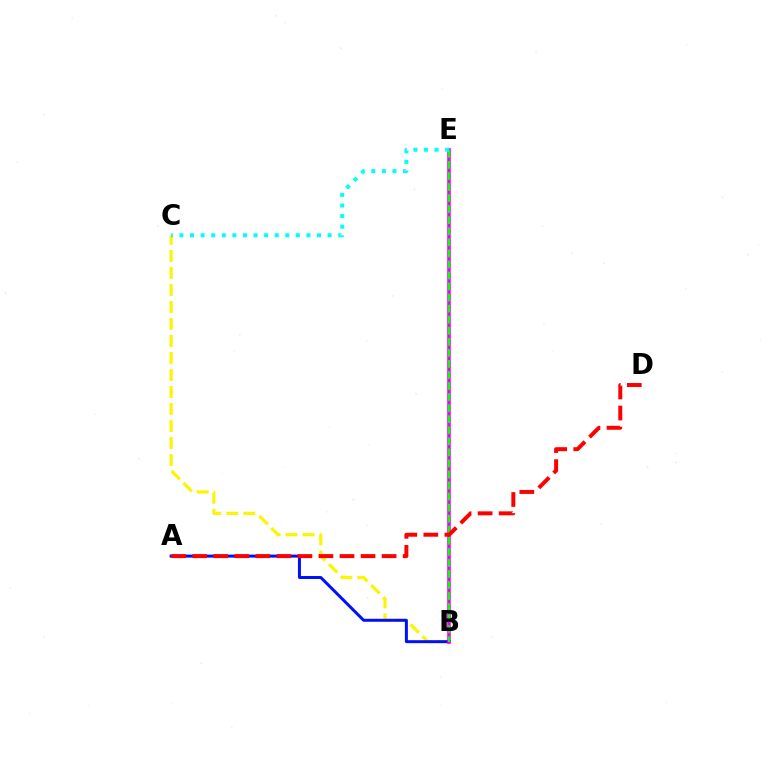{('B', 'C'): [{'color': '#fcf500', 'line_style': 'dashed', 'thickness': 2.31}], ('A', 'B'): [{'color': '#0010ff', 'line_style': 'solid', 'thickness': 2.14}], ('B', 'E'): [{'color': '#ee00ff', 'line_style': 'solid', 'thickness': 2.56}, {'color': '#08ff00', 'line_style': 'dashed', 'thickness': 1.5}], ('C', 'E'): [{'color': '#00fff6', 'line_style': 'dotted', 'thickness': 2.88}], ('A', 'D'): [{'color': '#ff0000', 'line_style': 'dashed', 'thickness': 2.86}]}